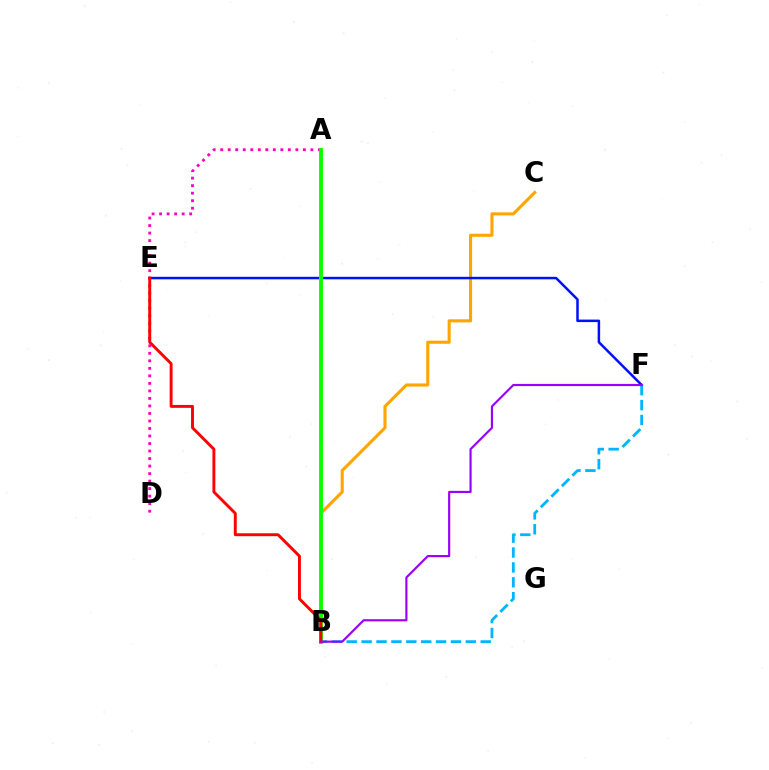{('B', 'C'): [{'color': '#ffa500', 'line_style': 'solid', 'thickness': 2.22}], ('E', 'F'): [{'color': '#0010ff', 'line_style': 'solid', 'thickness': 1.8}], ('B', 'F'): [{'color': '#00b5ff', 'line_style': 'dashed', 'thickness': 2.02}, {'color': '#9b00ff', 'line_style': 'solid', 'thickness': 1.56}], ('A', 'B'): [{'color': '#b3ff00', 'line_style': 'solid', 'thickness': 2.82}, {'color': '#00ff9d', 'line_style': 'dotted', 'thickness': 2.02}, {'color': '#08ff00', 'line_style': 'solid', 'thickness': 2.67}], ('A', 'D'): [{'color': '#ff00bd', 'line_style': 'dotted', 'thickness': 2.04}], ('B', 'E'): [{'color': '#ff0000', 'line_style': 'solid', 'thickness': 2.09}]}